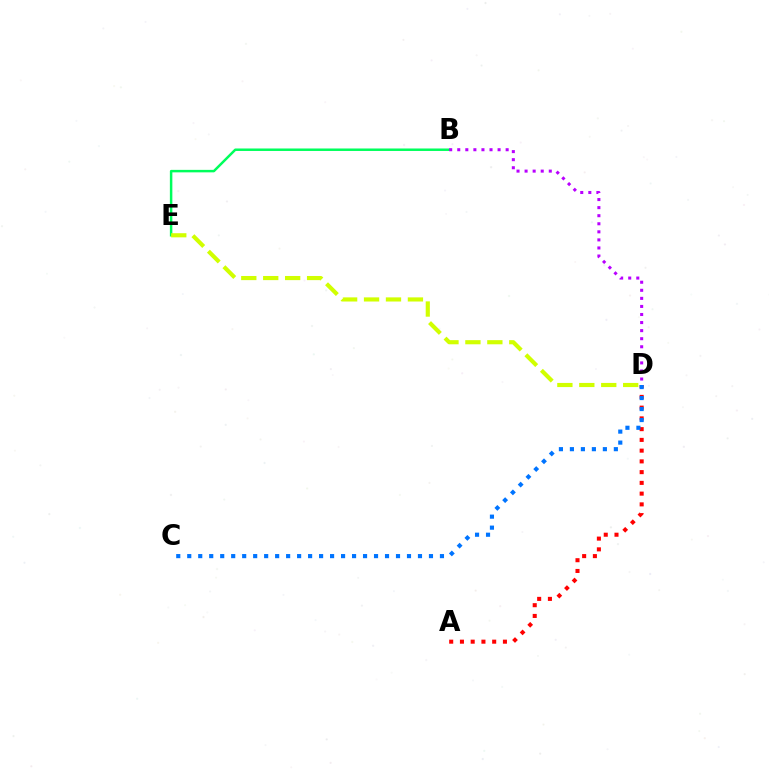{('A', 'D'): [{'color': '#ff0000', 'line_style': 'dotted', 'thickness': 2.92}], ('B', 'E'): [{'color': '#00ff5c', 'line_style': 'solid', 'thickness': 1.79}], ('C', 'D'): [{'color': '#0074ff', 'line_style': 'dotted', 'thickness': 2.99}], ('B', 'D'): [{'color': '#b900ff', 'line_style': 'dotted', 'thickness': 2.19}], ('D', 'E'): [{'color': '#d1ff00', 'line_style': 'dashed', 'thickness': 2.98}]}